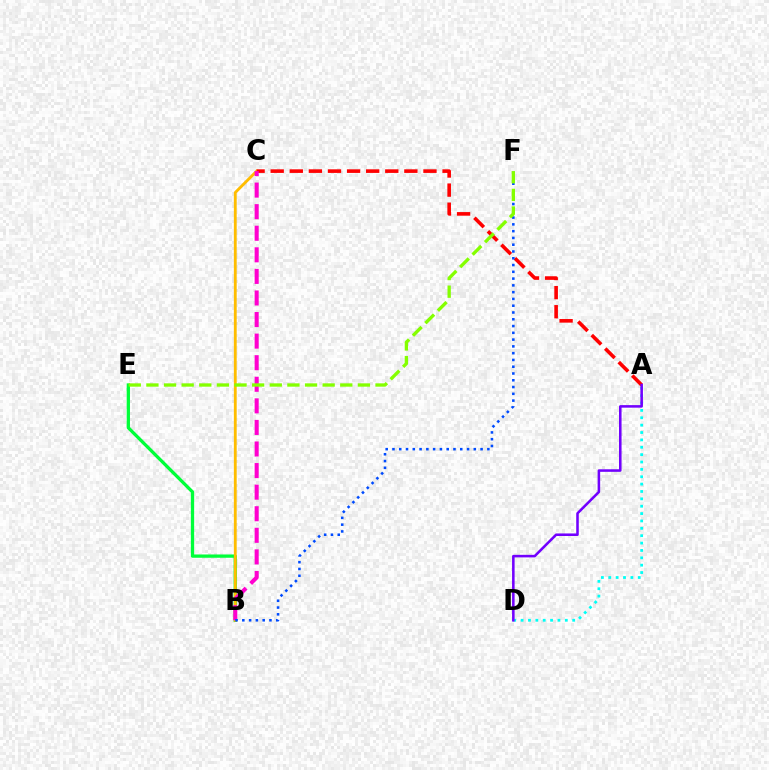{('B', 'E'): [{'color': '#00ff39', 'line_style': 'solid', 'thickness': 2.37}], ('A', 'D'): [{'color': '#00fff6', 'line_style': 'dotted', 'thickness': 2.0}, {'color': '#7200ff', 'line_style': 'solid', 'thickness': 1.84}], ('B', 'C'): [{'color': '#ffbd00', 'line_style': 'solid', 'thickness': 2.04}, {'color': '#ff00cf', 'line_style': 'dashed', 'thickness': 2.93}], ('A', 'C'): [{'color': '#ff0000', 'line_style': 'dashed', 'thickness': 2.59}], ('B', 'F'): [{'color': '#004bff', 'line_style': 'dotted', 'thickness': 1.84}], ('E', 'F'): [{'color': '#84ff00', 'line_style': 'dashed', 'thickness': 2.39}]}